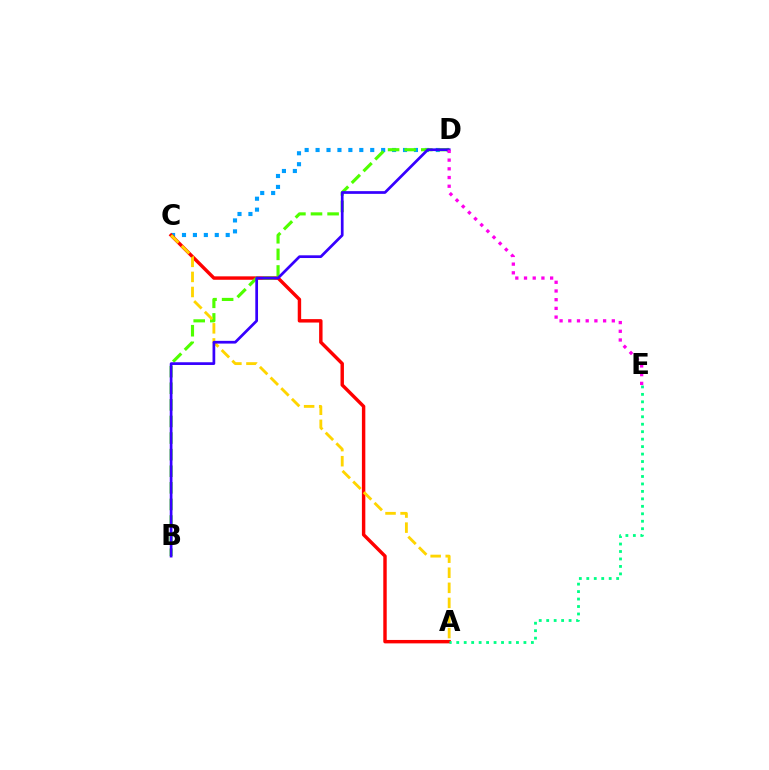{('C', 'D'): [{'color': '#009eff', 'line_style': 'dotted', 'thickness': 2.97}], ('A', 'C'): [{'color': '#ff0000', 'line_style': 'solid', 'thickness': 2.47}, {'color': '#ffd500', 'line_style': 'dashed', 'thickness': 2.05}], ('A', 'E'): [{'color': '#00ff86', 'line_style': 'dotted', 'thickness': 2.03}], ('B', 'D'): [{'color': '#4fff00', 'line_style': 'dashed', 'thickness': 2.25}, {'color': '#3700ff', 'line_style': 'solid', 'thickness': 1.96}], ('D', 'E'): [{'color': '#ff00ed', 'line_style': 'dotted', 'thickness': 2.37}]}